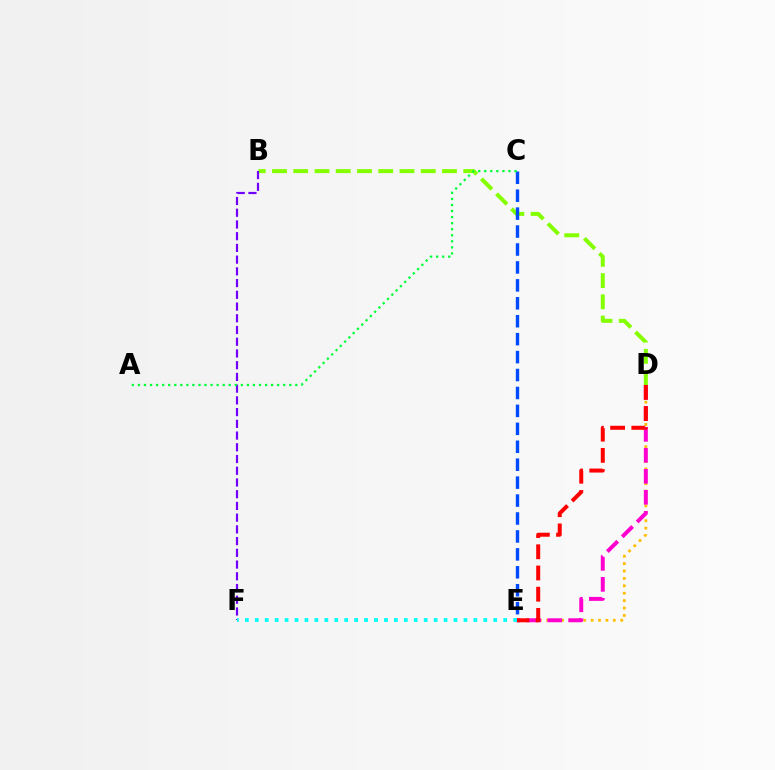{('D', 'E'): [{'color': '#ffbd00', 'line_style': 'dotted', 'thickness': 2.01}, {'color': '#ff00cf', 'line_style': 'dashed', 'thickness': 2.85}, {'color': '#ff0000', 'line_style': 'dashed', 'thickness': 2.88}], ('B', 'D'): [{'color': '#84ff00', 'line_style': 'dashed', 'thickness': 2.89}], ('B', 'F'): [{'color': '#7200ff', 'line_style': 'dashed', 'thickness': 1.59}], ('C', 'E'): [{'color': '#004bff', 'line_style': 'dashed', 'thickness': 2.44}], ('E', 'F'): [{'color': '#00fff6', 'line_style': 'dotted', 'thickness': 2.7}], ('A', 'C'): [{'color': '#00ff39', 'line_style': 'dotted', 'thickness': 1.64}]}